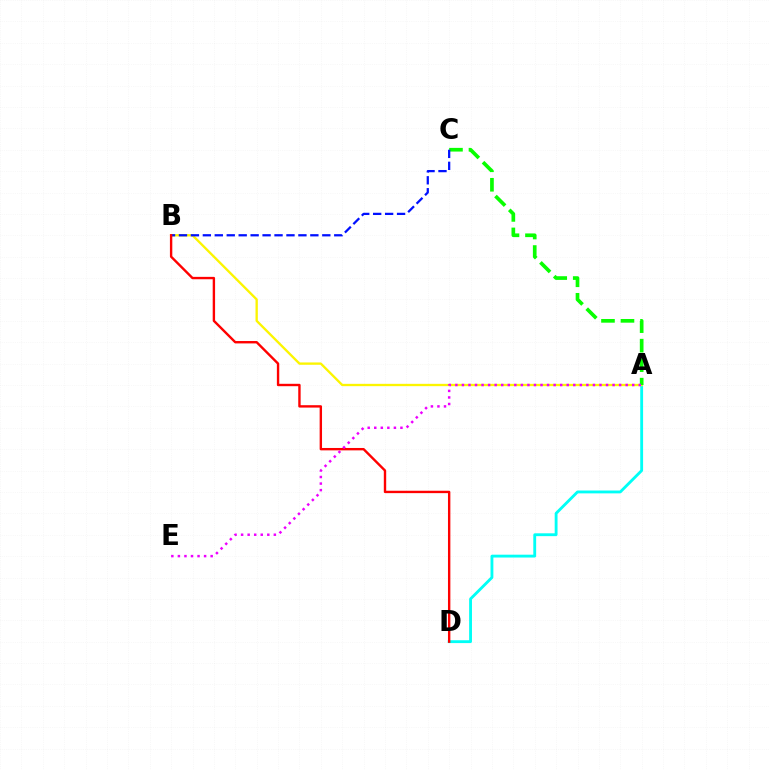{('A', 'D'): [{'color': '#00fff6', 'line_style': 'solid', 'thickness': 2.05}], ('A', 'B'): [{'color': '#fcf500', 'line_style': 'solid', 'thickness': 1.68}], ('A', 'C'): [{'color': '#08ff00', 'line_style': 'dashed', 'thickness': 2.65}], ('B', 'C'): [{'color': '#0010ff', 'line_style': 'dashed', 'thickness': 1.62}], ('B', 'D'): [{'color': '#ff0000', 'line_style': 'solid', 'thickness': 1.72}], ('A', 'E'): [{'color': '#ee00ff', 'line_style': 'dotted', 'thickness': 1.78}]}